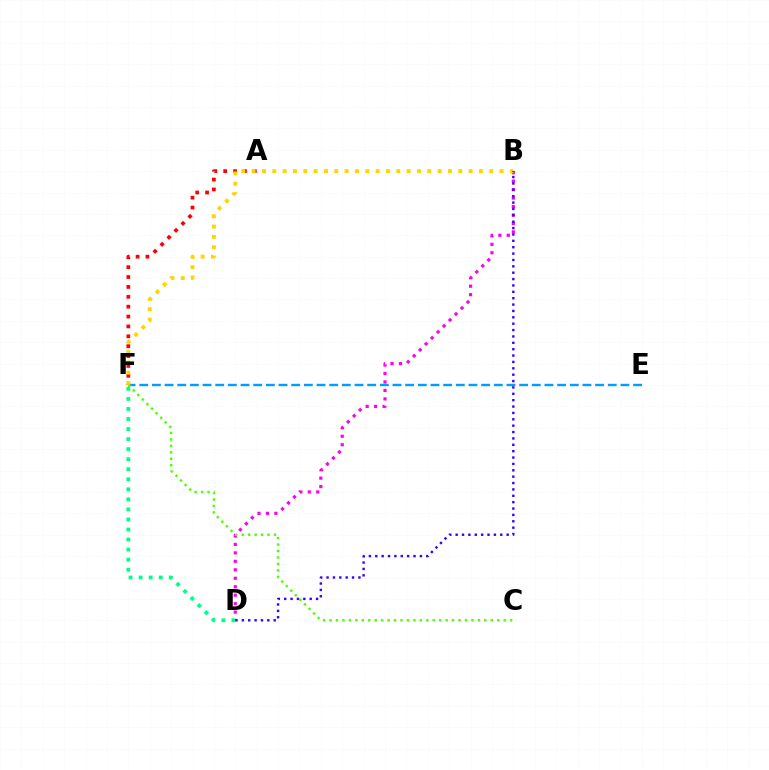{('A', 'F'): [{'color': '#ff0000', 'line_style': 'dotted', 'thickness': 2.68}], ('E', 'F'): [{'color': '#009eff', 'line_style': 'dashed', 'thickness': 1.72}], ('B', 'D'): [{'color': '#ff00ed', 'line_style': 'dotted', 'thickness': 2.3}, {'color': '#3700ff', 'line_style': 'dotted', 'thickness': 1.73}], ('D', 'F'): [{'color': '#00ff86', 'line_style': 'dotted', 'thickness': 2.73}], ('B', 'F'): [{'color': '#ffd500', 'line_style': 'dotted', 'thickness': 2.81}], ('C', 'F'): [{'color': '#4fff00', 'line_style': 'dotted', 'thickness': 1.75}]}